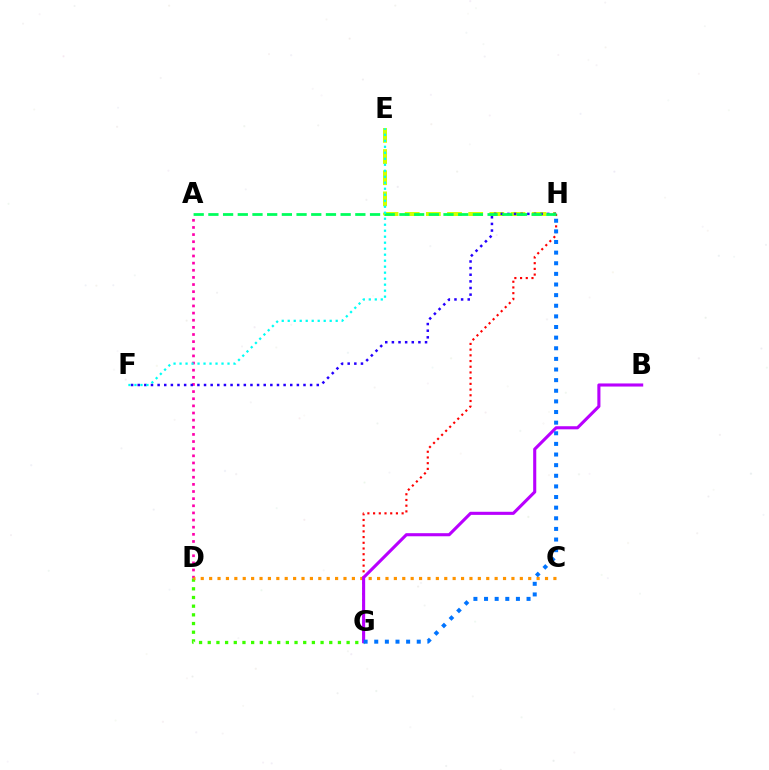{('G', 'H'): [{'color': '#ff0000', 'line_style': 'dotted', 'thickness': 1.55}, {'color': '#0074ff', 'line_style': 'dotted', 'thickness': 2.89}], ('E', 'H'): [{'color': '#d1ff00', 'line_style': 'dashed', 'thickness': 2.87}], ('A', 'D'): [{'color': '#ff00ac', 'line_style': 'dotted', 'thickness': 1.94}], ('D', 'G'): [{'color': '#3dff00', 'line_style': 'dotted', 'thickness': 2.36}], ('F', 'H'): [{'color': '#2500ff', 'line_style': 'dotted', 'thickness': 1.8}], ('A', 'H'): [{'color': '#00ff5c', 'line_style': 'dashed', 'thickness': 2.0}], ('C', 'D'): [{'color': '#ff9400', 'line_style': 'dotted', 'thickness': 2.28}], ('E', 'F'): [{'color': '#00fff6', 'line_style': 'dotted', 'thickness': 1.63}], ('B', 'G'): [{'color': '#b900ff', 'line_style': 'solid', 'thickness': 2.23}]}